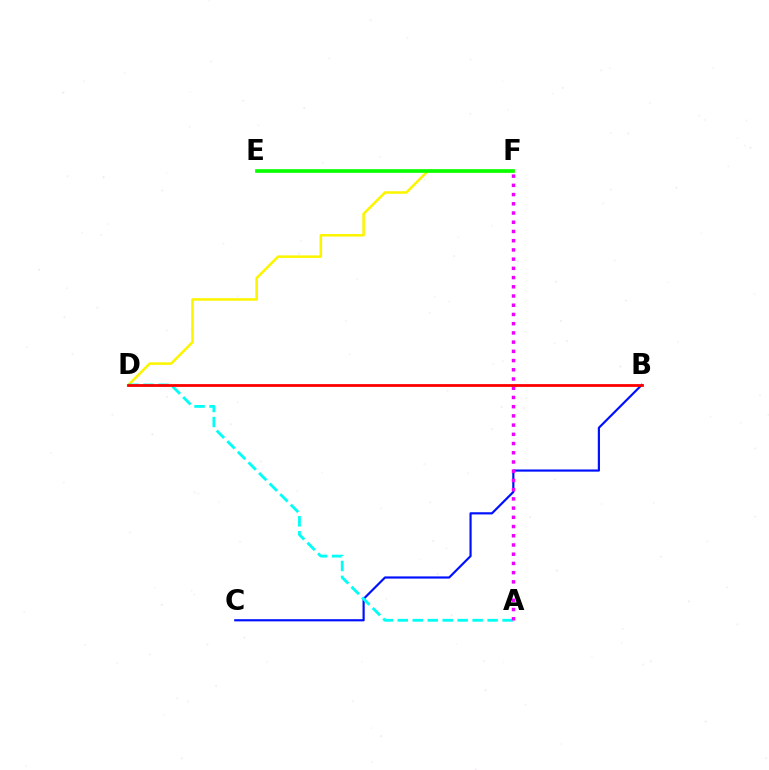{('B', 'C'): [{'color': '#0010ff', 'line_style': 'solid', 'thickness': 1.57}], ('D', 'F'): [{'color': '#fcf500', 'line_style': 'solid', 'thickness': 1.84}], ('A', 'D'): [{'color': '#00fff6', 'line_style': 'dashed', 'thickness': 2.03}], ('A', 'F'): [{'color': '#ee00ff', 'line_style': 'dotted', 'thickness': 2.51}], ('E', 'F'): [{'color': '#08ff00', 'line_style': 'solid', 'thickness': 2.64}], ('B', 'D'): [{'color': '#ff0000', 'line_style': 'solid', 'thickness': 2.01}]}